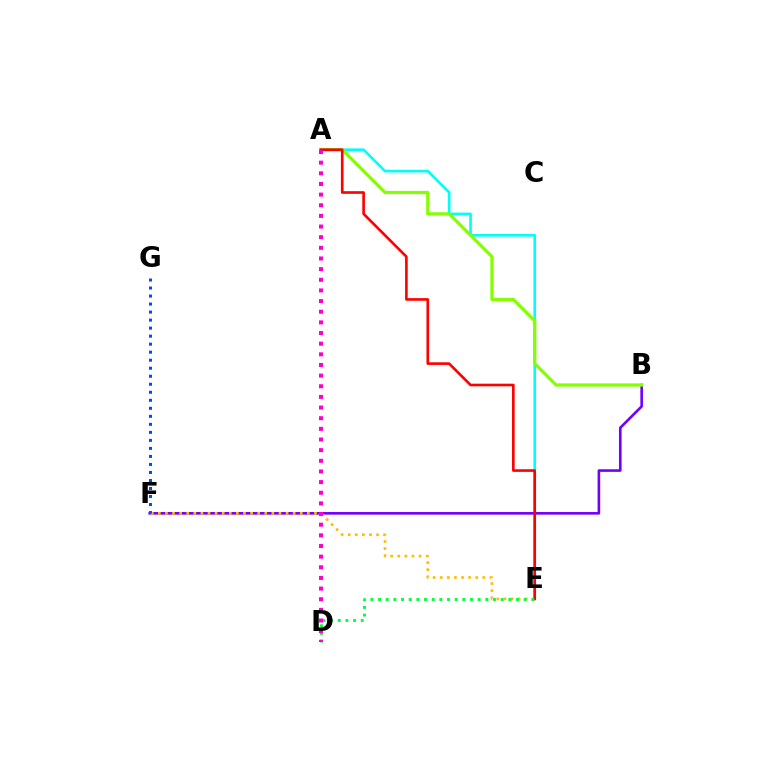{('A', 'E'): [{'color': '#00fff6', 'line_style': 'solid', 'thickness': 1.89}, {'color': '#ff0000', 'line_style': 'solid', 'thickness': 1.9}], ('B', 'F'): [{'color': '#7200ff', 'line_style': 'solid', 'thickness': 1.89}], ('E', 'F'): [{'color': '#ffbd00', 'line_style': 'dotted', 'thickness': 1.93}], ('A', 'B'): [{'color': '#84ff00', 'line_style': 'solid', 'thickness': 2.33}], ('D', 'E'): [{'color': '#00ff39', 'line_style': 'dotted', 'thickness': 2.08}], ('A', 'D'): [{'color': '#ff00cf', 'line_style': 'dotted', 'thickness': 2.89}], ('F', 'G'): [{'color': '#004bff', 'line_style': 'dotted', 'thickness': 2.18}]}